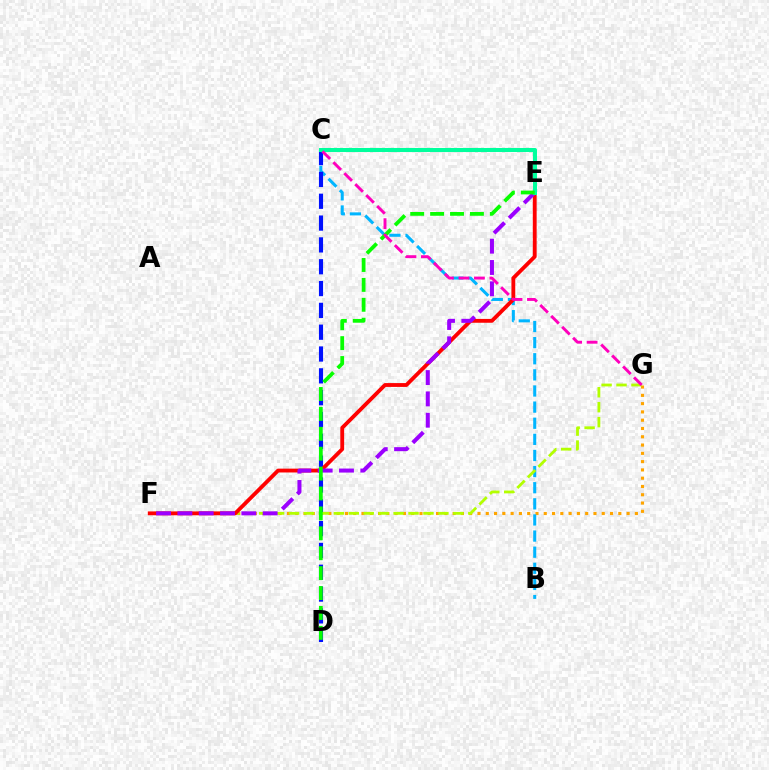{('F', 'G'): [{'color': '#ffa500', 'line_style': 'dotted', 'thickness': 2.25}, {'color': '#b3ff00', 'line_style': 'dashed', 'thickness': 2.03}], ('B', 'C'): [{'color': '#00b5ff', 'line_style': 'dashed', 'thickness': 2.19}], ('C', 'D'): [{'color': '#0010ff', 'line_style': 'dashed', 'thickness': 2.96}], ('E', 'F'): [{'color': '#ff0000', 'line_style': 'solid', 'thickness': 2.76}, {'color': '#9b00ff', 'line_style': 'dashed', 'thickness': 2.9}], ('C', 'E'): [{'color': '#00ff9d', 'line_style': 'solid', 'thickness': 2.92}], ('D', 'E'): [{'color': '#08ff00', 'line_style': 'dashed', 'thickness': 2.7}], ('C', 'G'): [{'color': '#ff00bd', 'line_style': 'dashed', 'thickness': 2.1}]}